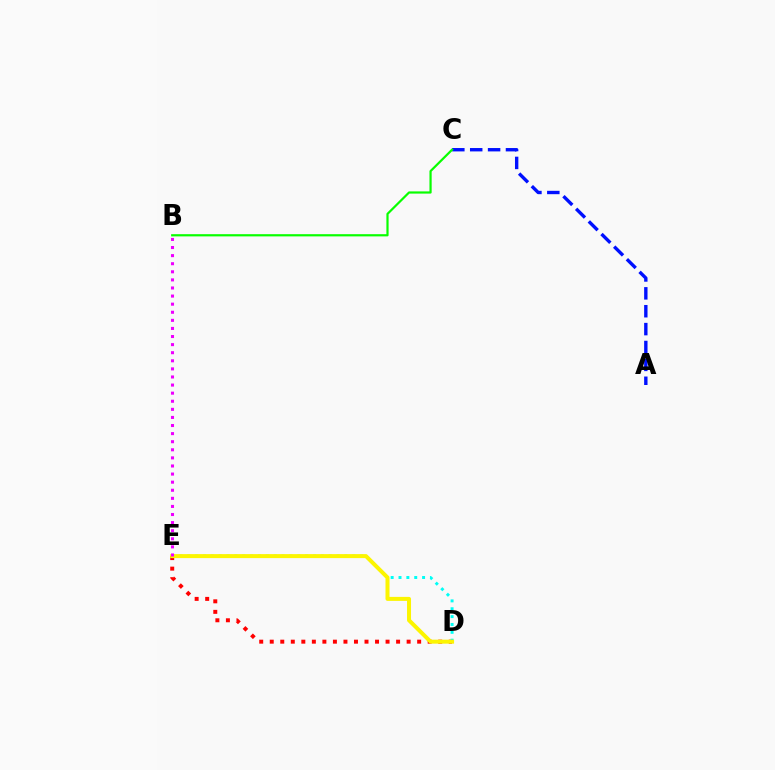{('D', 'E'): [{'color': '#ff0000', 'line_style': 'dotted', 'thickness': 2.86}, {'color': '#00fff6', 'line_style': 'dotted', 'thickness': 2.14}, {'color': '#fcf500', 'line_style': 'solid', 'thickness': 2.88}], ('A', 'C'): [{'color': '#0010ff', 'line_style': 'dashed', 'thickness': 2.43}], ('B', 'C'): [{'color': '#08ff00', 'line_style': 'solid', 'thickness': 1.59}], ('B', 'E'): [{'color': '#ee00ff', 'line_style': 'dotted', 'thickness': 2.2}]}